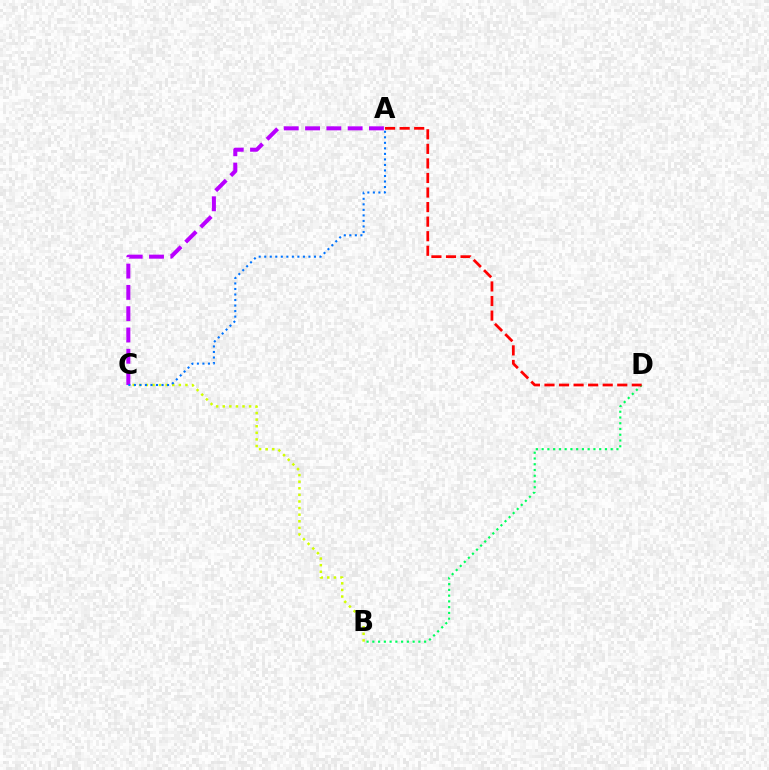{('B', 'C'): [{'color': '#d1ff00', 'line_style': 'dotted', 'thickness': 1.79}], ('B', 'D'): [{'color': '#00ff5c', 'line_style': 'dotted', 'thickness': 1.56}], ('A', 'C'): [{'color': '#b900ff', 'line_style': 'dashed', 'thickness': 2.89}, {'color': '#0074ff', 'line_style': 'dotted', 'thickness': 1.5}], ('A', 'D'): [{'color': '#ff0000', 'line_style': 'dashed', 'thickness': 1.98}]}